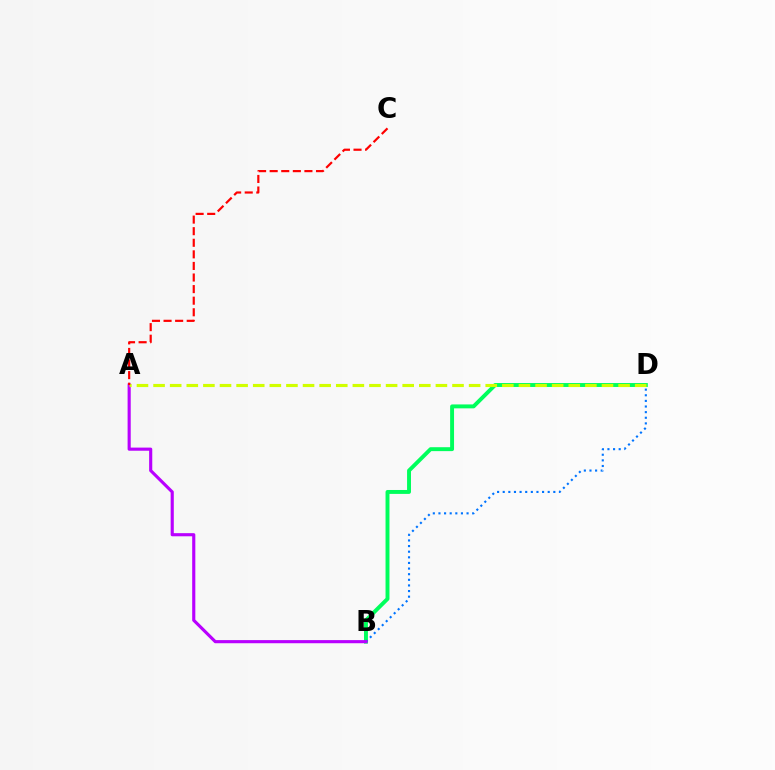{('B', 'D'): [{'color': '#00ff5c', 'line_style': 'solid', 'thickness': 2.82}, {'color': '#0074ff', 'line_style': 'dotted', 'thickness': 1.53}], ('A', 'B'): [{'color': '#b900ff', 'line_style': 'solid', 'thickness': 2.25}], ('A', 'D'): [{'color': '#d1ff00', 'line_style': 'dashed', 'thickness': 2.26}], ('A', 'C'): [{'color': '#ff0000', 'line_style': 'dashed', 'thickness': 1.57}]}